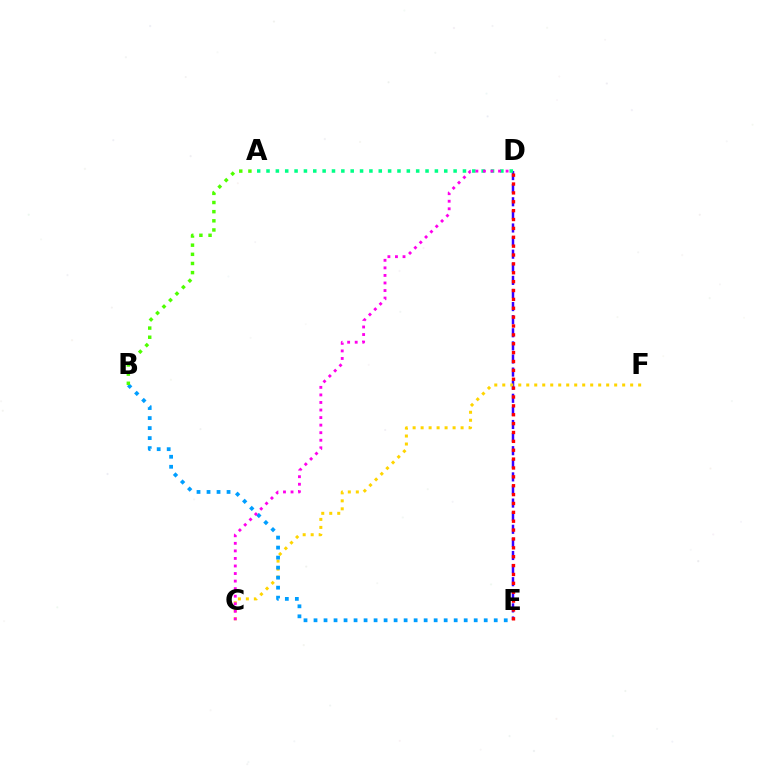{('D', 'E'): [{'color': '#3700ff', 'line_style': 'dashed', 'thickness': 1.78}, {'color': '#ff0000', 'line_style': 'dotted', 'thickness': 2.41}], ('C', 'F'): [{'color': '#ffd500', 'line_style': 'dotted', 'thickness': 2.17}], ('A', 'D'): [{'color': '#00ff86', 'line_style': 'dotted', 'thickness': 2.54}], ('B', 'E'): [{'color': '#009eff', 'line_style': 'dotted', 'thickness': 2.72}], ('A', 'B'): [{'color': '#4fff00', 'line_style': 'dotted', 'thickness': 2.49}], ('C', 'D'): [{'color': '#ff00ed', 'line_style': 'dotted', 'thickness': 2.05}]}